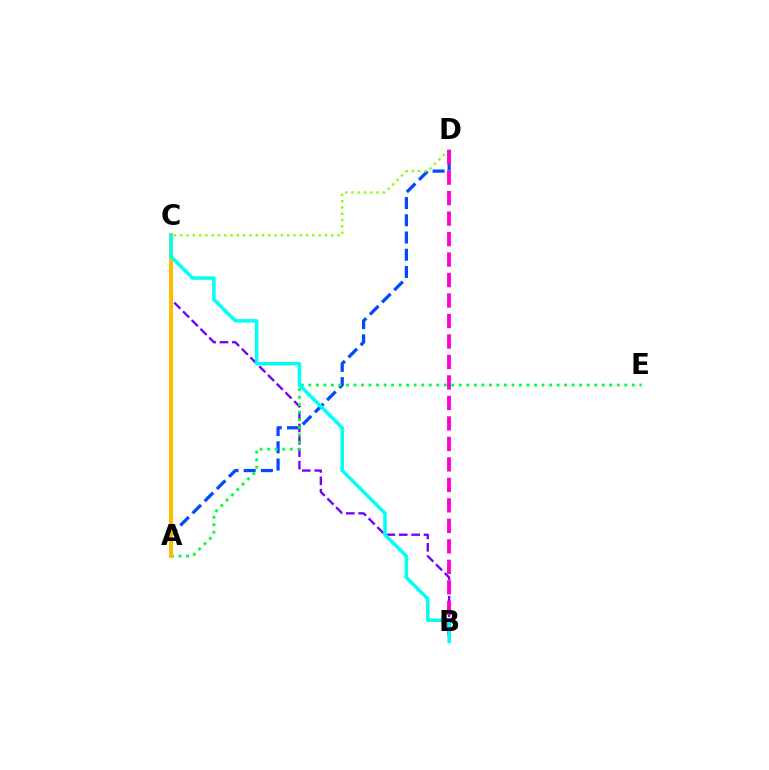{('B', 'C'): [{'color': '#7200ff', 'line_style': 'dashed', 'thickness': 1.68}, {'color': '#00fff6', 'line_style': 'solid', 'thickness': 2.52}], ('A', 'D'): [{'color': '#004bff', 'line_style': 'dashed', 'thickness': 2.34}], ('C', 'D'): [{'color': '#84ff00', 'line_style': 'dotted', 'thickness': 1.71}], ('A', 'C'): [{'color': '#ff0000', 'line_style': 'dashed', 'thickness': 1.85}, {'color': '#ffbd00', 'line_style': 'solid', 'thickness': 2.84}], ('A', 'E'): [{'color': '#00ff39', 'line_style': 'dotted', 'thickness': 2.04}], ('B', 'D'): [{'color': '#ff00cf', 'line_style': 'dashed', 'thickness': 2.78}]}